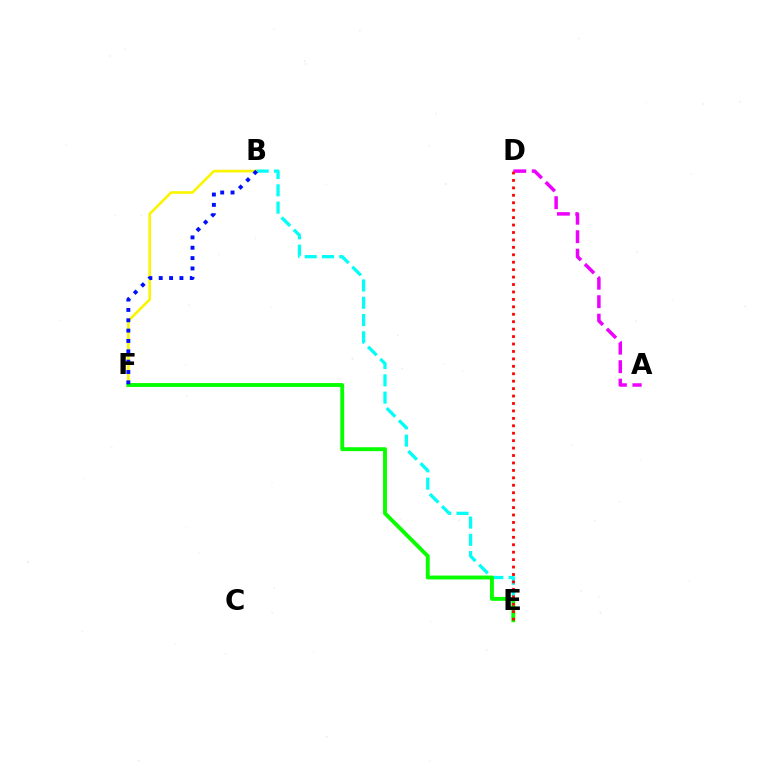{('B', 'F'): [{'color': '#fcf500', 'line_style': 'solid', 'thickness': 1.9}, {'color': '#0010ff', 'line_style': 'dotted', 'thickness': 2.81}], ('A', 'D'): [{'color': '#ee00ff', 'line_style': 'dashed', 'thickness': 2.51}], ('B', 'E'): [{'color': '#00fff6', 'line_style': 'dashed', 'thickness': 2.35}], ('E', 'F'): [{'color': '#08ff00', 'line_style': 'solid', 'thickness': 2.8}], ('D', 'E'): [{'color': '#ff0000', 'line_style': 'dotted', 'thickness': 2.02}]}